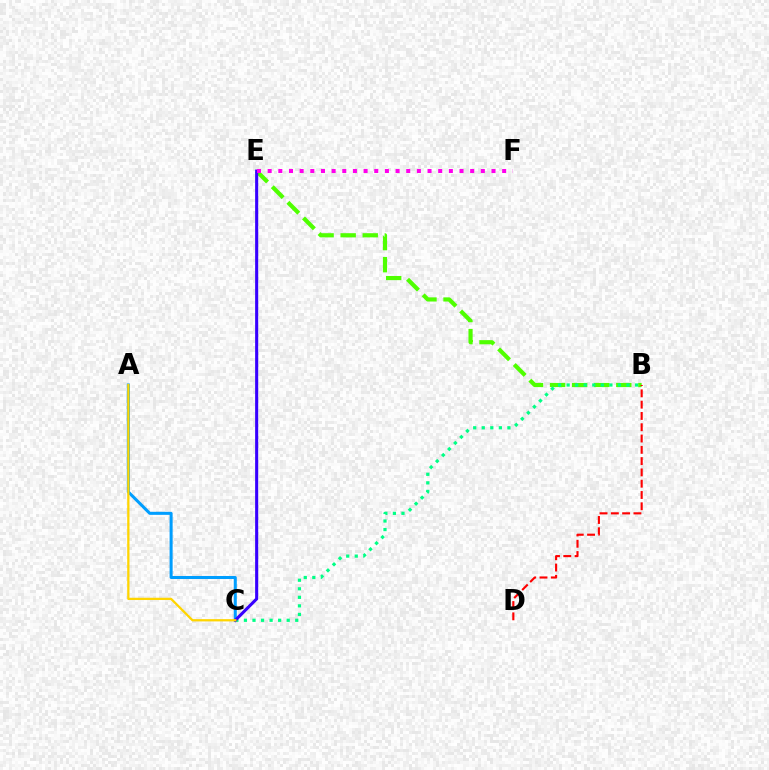{('A', 'C'): [{'color': '#009eff', 'line_style': 'solid', 'thickness': 2.18}, {'color': '#ffd500', 'line_style': 'solid', 'thickness': 1.64}], ('B', 'E'): [{'color': '#4fff00', 'line_style': 'dashed', 'thickness': 3.0}], ('B', 'C'): [{'color': '#00ff86', 'line_style': 'dotted', 'thickness': 2.32}], ('B', 'D'): [{'color': '#ff0000', 'line_style': 'dashed', 'thickness': 1.53}], ('C', 'E'): [{'color': '#3700ff', 'line_style': 'solid', 'thickness': 2.22}], ('E', 'F'): [{'color': '#ff00ed', 'line_style': 'dotted', 'thickness': 2.9}]}